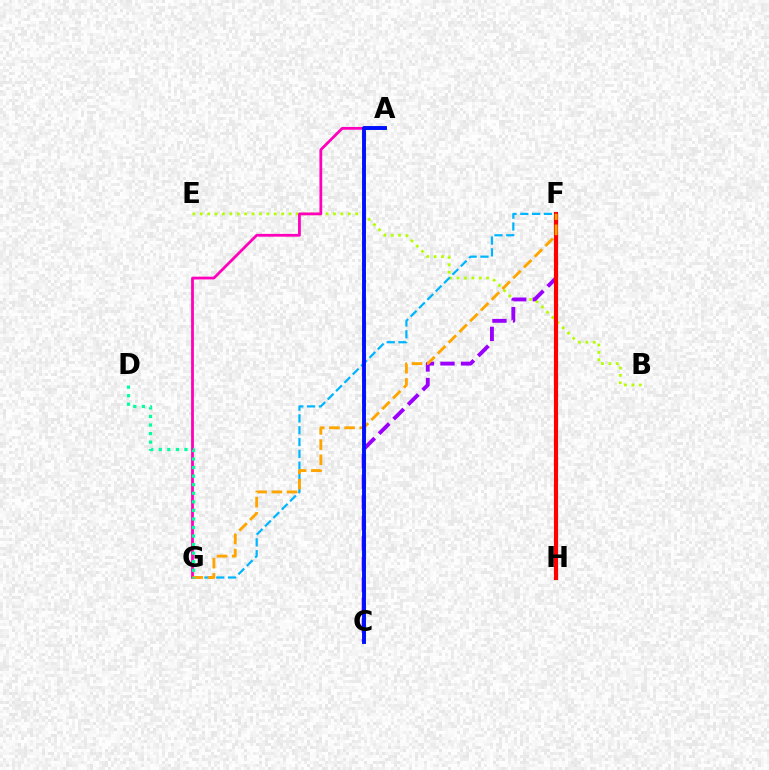{('B', 'E'): [{'color': '#b3ff00', 'line_style': 'dotted', 'thickness': 2.01}], ('C', 'F'): [{'color': '#9b00ff', 'line_style': 'dashed', 'thickness': 2.79}], ('A', 'G'): [{'color': '#ff00bd', 'line_style': 'solid', 'thickness': 2.0}], ('F', 'H'): [{'color': '#ff0000', 'line_style': 'solid', 'thickness': 2.99}], ('F', 'G'): [{'color': '#00b5ff', 'line_style': 'dashed', 'thickness': 1.6}, {'color': '#ffa500', 'line_style': 'dashed', 'thickness': 2.07}], ('A', 'C'): [{'color': '#08ff00', 'line_style': 'dotted', 'thickness': 2.23}, {'color': '#0010ff', 'line_style': 'solid', 'thickness': 2.81}], ('D', 'G'): [{'color': '#00ff9d', 'line_style': 'dotted', 'thickness': 2.33}]}